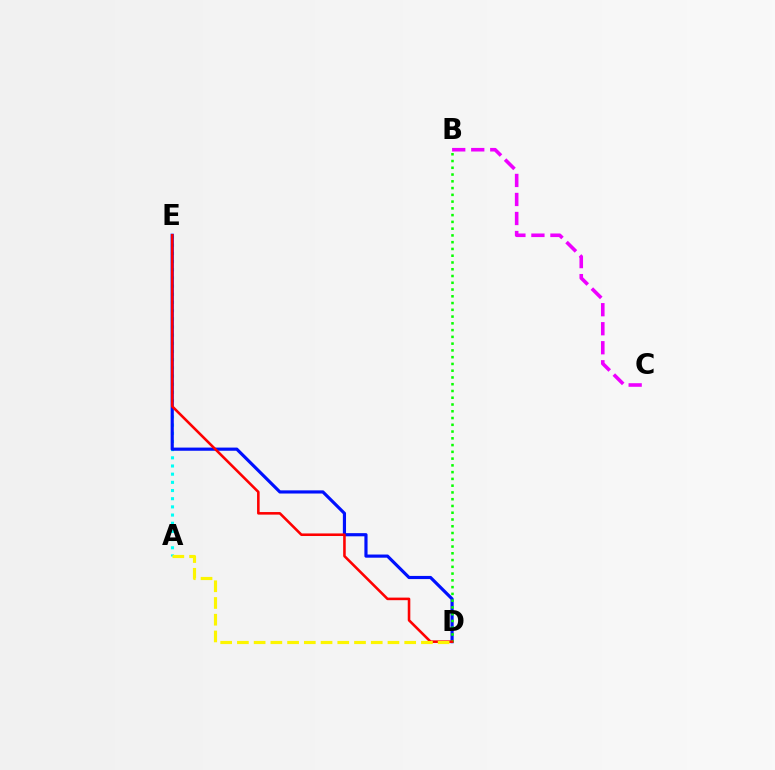{('A', 'E'): [{'color': '#00fff6', 'line_style': 'dotted', 'thickness': 2.22}], ('B', 'C'): [{'color': '#ee00ff', 'line_style': 'dashed', 'thickness': 2.58}], ('D', 'E'): [{'color': '#0010ff', 'line_style': 'solid', 'thickness': 2.28}, {'color': '#ff0000', 'line_style': 'solid', 'thickness': 1.85}], ('B', 'D'): [{'color': '#08ff00', 'line_style': 'dotted', 'thickness': 1.84}], ('A', 'D'): [{'color': '#fcf500', 'line_style': 'dashed', 'thickness': 2.27}]}